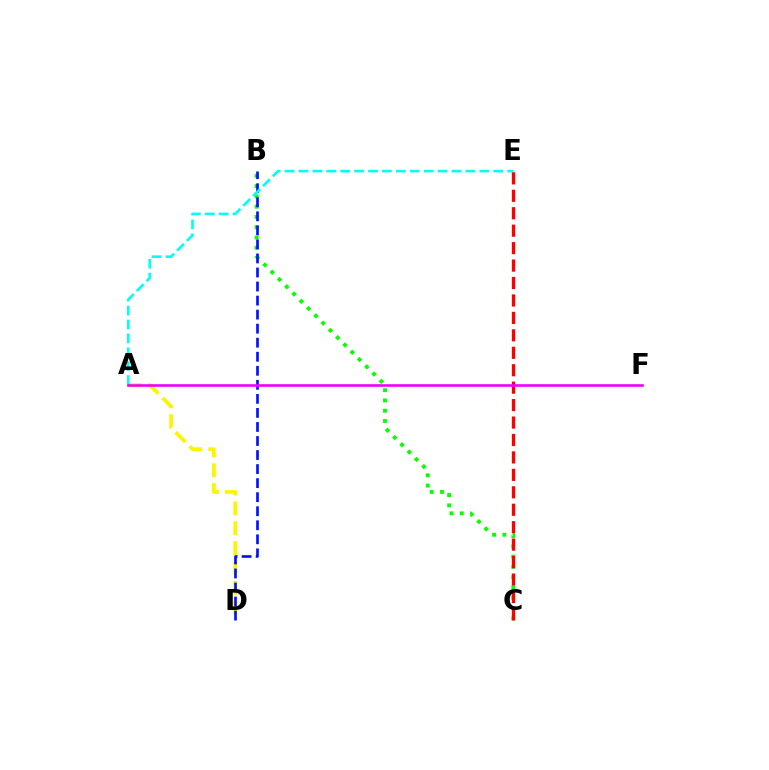{('A', 'D'): [{'color': '#fcf500', 'line_style': 'dashed', 'thickness': 2.69}], ('B', 'C'): [{'color': '#08ff00', 'line_style': 'dotted', 'thickness': 2.8}], ('B', 'D'): [{'color': '#0010ff', 'line_style': 'dashed', 'thickness': 1.91}], ('A', 'E'): [{'color': '#00fff6', 'line_style': 'dashed', 'thickness': 1.89}], ('C', 'E'): [{'color': '#ff0000', 'line_style': 'dashed', 'thickness': 2.37}], ('A', 'F'): [{'color': '#ee00ff', 'line_style': 'solid', 'thickness': 1.89}]}